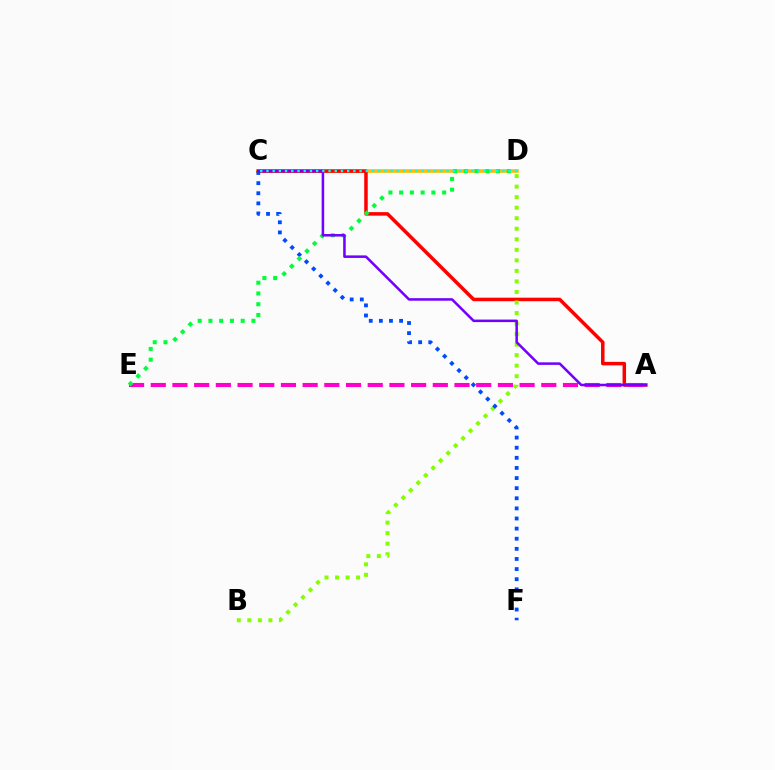{('C', 'D'): [{'color': '#ffbd00', 'line_style': 'solid', 'thickness': 2.63}, {'color': '#00fff6', 'line_style': 'dotted', 'thickness': 1.69}], ('A', 'C'): [{'color': '#ff0000', 'line_style': 'solid', 'thickness': 2.52}, {'color': '#7200ff', 'line_style': 'solid', 'thickness': 1.82}], ('B', 'D'): [{'color': '#84ff00', 'line_style': 'dotted', 'thickness': 2.86}], ('A', 'E'): [{'color': '#ff00cf', 'line_style': 'dashed', 'thickness': 2.95}], ('C', 'F'): [{'color': '#004bff', 'line_style': 'dotted', 'thickness': 2.75}], ('D', 'E'): [{'color': '#00ff39', 'line_style': 'dotted', 'thickness': 2.92}]}